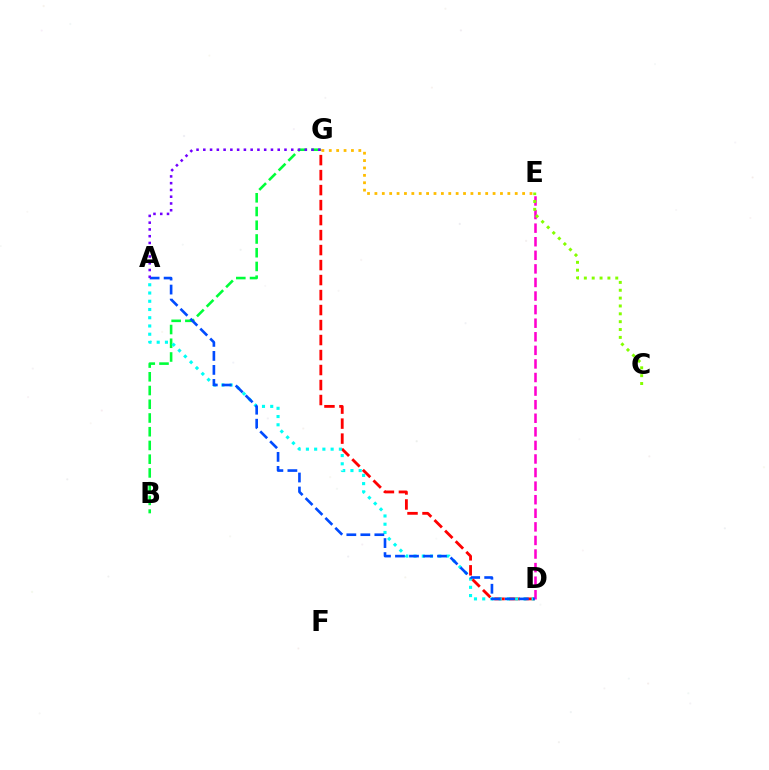{('B', 'G'): [{'color': '#00ff39', 'line_style': 'dashed', 'thickness': 1.87}], ('D', 'G'): [{'color': '#ff0000', 'line_style': 'dashed', 'thickness': 2.04}], ('A', 'D'): [{'color': '#00fff6', 'line_style': 'dotted', 'thickness': 2.24}, {'color': '#004bff', 'line_style': 'dashed', 'thickness': 1.9}], ('E', 'G'): [{'color': '#ffbd00', 'line_style': 'dotted', 'thickness': 2.01}], ('D', 'E'): [{'color': '#ff00cf', 'line_style': 'dashed', 'thickness': 1.84}], ('A', 'G'): [{'color': '#7200ff', 'line_style': 'dotted', 'thickness': 1.84}], ('C', 'E'): [{'color': '#84ff00', 'line_style': 'dotted', 'thickness': 2.13}]}